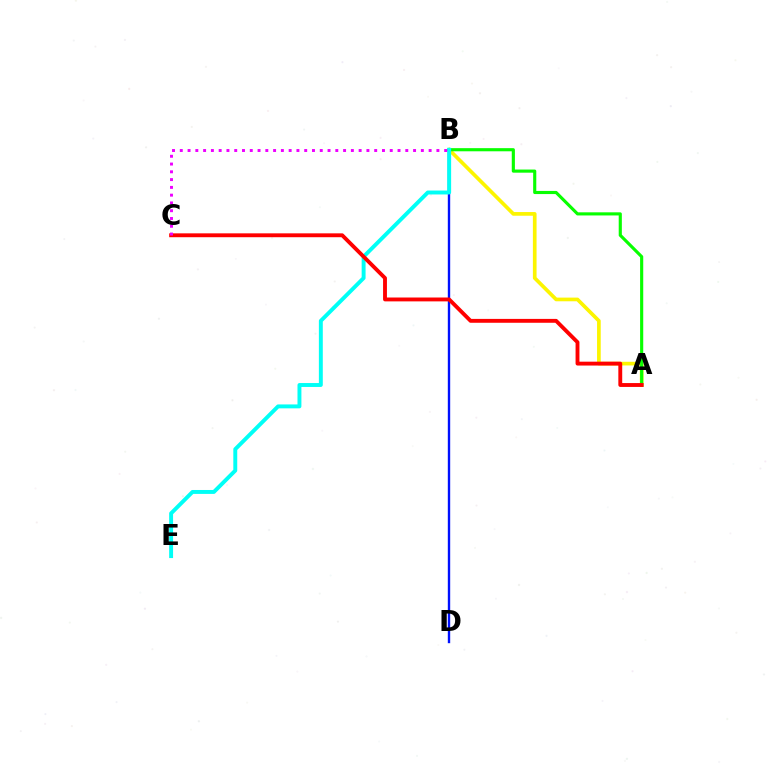{('A', 'B'): [{'color': '#fcf500', 'line_style': 'solid', 'thickness': 2.65}, {'color': '#08ff00', 'line_style': 'solid', 'thickness': 2.25}], ('B', 'D'): [{'color': '#0010ff', 'line_style': 'solid', 'thickness': 1.72}], ('B', 'E'): [{'color': '#00fff6', 'line_style': 'solid', 'thickness': 2.82}], ('A', 'C'): [{'color': '#ff0000', 'line_style': 'solid', 'thickness': 2.79}], ('B', 'C'): [{'color': '#ee00ff', 'line_style': 'dotted', 'thickness': 2.11}]}